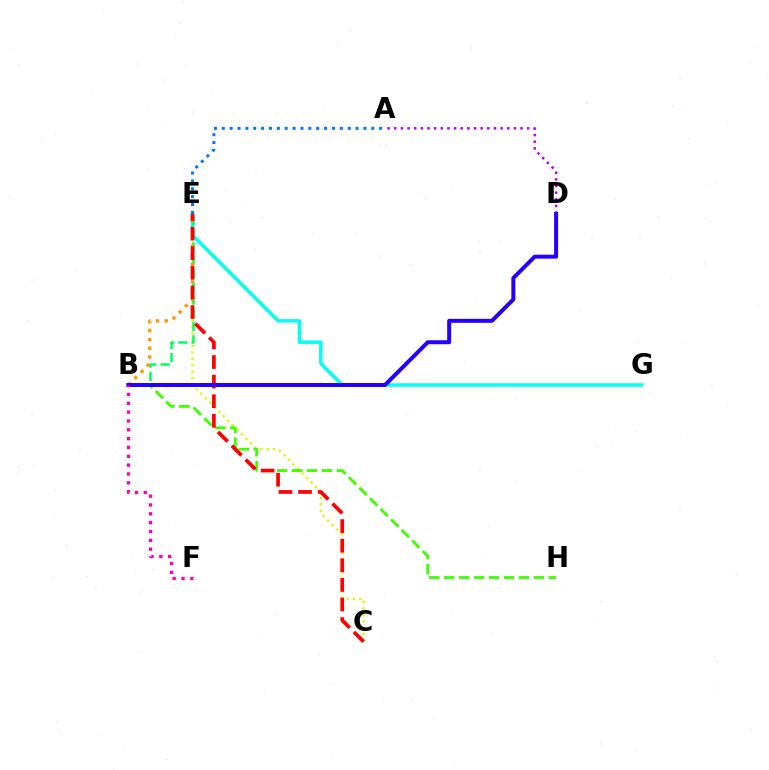{('C', 'E'): [{'color': '#d1ff00', 'line_style': 'dotted', 'thickness': 1.74}, {'color': '#ff0000', 'line_style': 'dashed', 'thickness': 2.66}], ('E', 'G'): [{'color': '#00fff6', 'line_style': 'solid', 'thickness': 2.47}], ('B', 'E'): [{'color': '#00ff5c', 'line_style': 'dashed', 'thickness': 1.8}, {'color': '#ff9400', 'line_style': 'dotted', 'thickness': 2.39}], ('A', 'D'): [{'color': '#b900ff', 'line_style': 'dotted', 'thickness': 1.81}], ('B', 'H'): [{'color': '#3dff00', 'line_style': 'dashed', 'thickness': 2.03}], ('A', 'E'): [{'color': '#0074ff', 'line_style': 'dotted', 'thickness': 2.14}], ('B', 'D'): [{'color': '#2500ff', 'line_style': 'solid', 'thickness': 2.88}], ('B', 'F'): [{'color': '#ff00ac', 'line_style': 'dotted', 'thickness': 2.4}]}